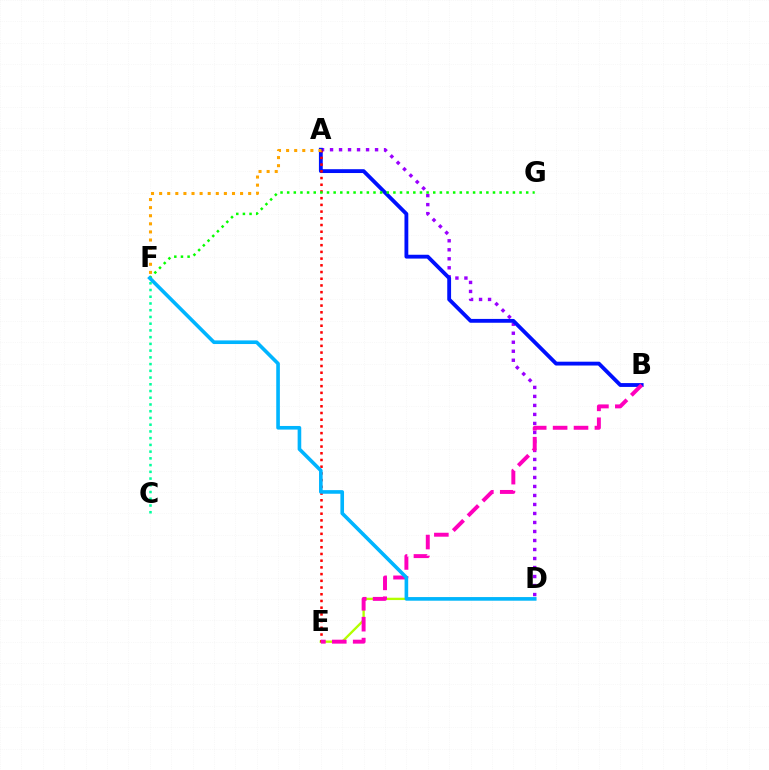{('A', 'D'): [{'color': '#9b00ff', 'line_style': 'dotted', 'thickness': 2.45}], ('D', 'E'): [{'color': '#b3ff00', 'line_style': 'solid', 'thickness': 1.69}], ('A', 'B'): [{'color': '#0010ff', 'line_style': 'solid', 'thickness': 2.76}], ('A', 'E'): [{'color': '#ff0000', 'line_style': 'dotted', 'thickness': 1.82}], ('B', 'E'): [{'color': '#ff00bd', 'line_style': 'dashed', 'thickness': 2.84}], ('C', 'F'): [{'color': '#00ff9d', 'line_style': 'dotted', 'thickness': 1.83}], ('A', 'F'): [{'color': '#ffa500', 'line_style': 'dotted', 'thickness': 2.2}], ('F', 'G'): [{'color': '#08ff00', 'line_style': 'dotted', 'thickness': 1.8}], ('D', 'F'): [{'color': '#00b5ff', 'line_style': 'solid', 'thickness': 2.61}]}